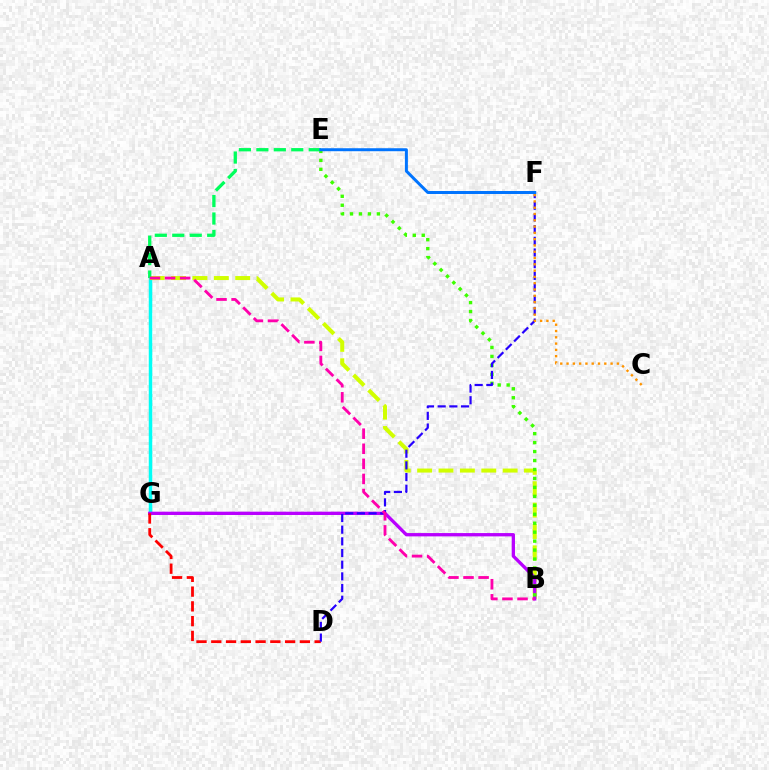{('A', 'G'): [{'color': '#00fff6', 'line_style': 'solid', 'thickness': 2.5}], ('A', 'B'): [{'color': '#d1ff00', 'line_style': 'dashed', 'thickness': 2.9}, {'color': '#ff00ac', 'line_style': 'dashed', 'thickness': 2.05}], ('B', 'G'): [{'color': '#b900ff', 'line_style': 'solid', 'thickness': 2.38}], ('D', 'G'): [{'color': '#ff0000', 'line_style': 'dashed', 'thickness': 2.01}], ('B', 'E'): [{'color': '#3dff00', 'line_style': 'dotted', 'thickness': 2.43}], ('D', 'F'): [{'color': '#2500ff', 'line_style': 'dashed', 'thickness': 1.59}], ('A', 'E'): [{'color': '#00ff5c', 'line_style': 'dashed', 'thickness': 2.37}], ('C', 'F'): [{'color': '#ff9400', 'line_style': 'dotted', 'thickness': 1.71}], ('E', 'F'): [{'color': '#0074ff', 'line_style': 'solid', 'thickness': 2.14}]}